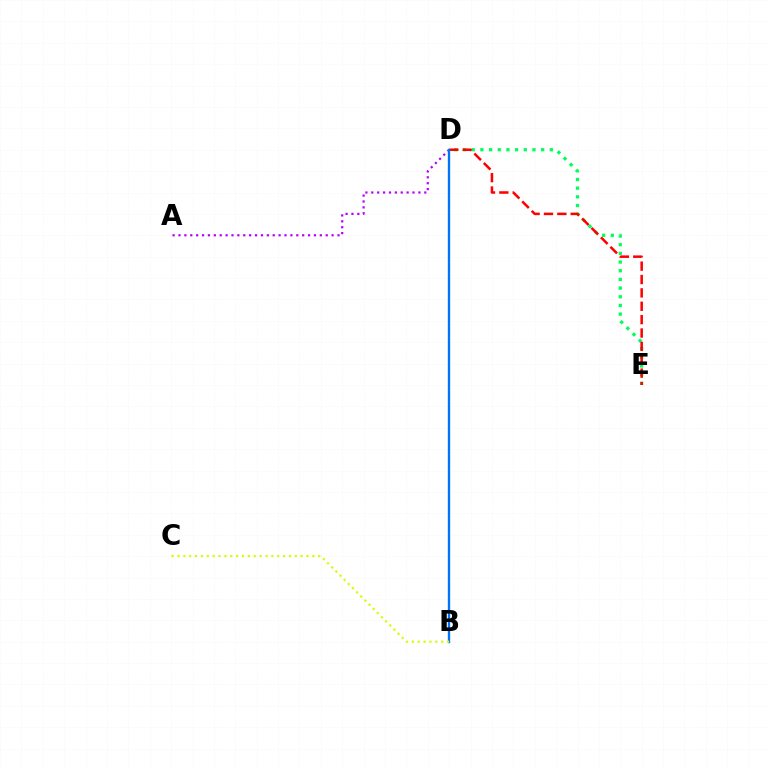{('A', 'D'): [{'color': '#b900ff', 'line_style': 'dotted', 'thickness': 1.6}], ('D', 'E'): [{'color': '#00ff5c', 'line_style': 'dotted', 'thickness': 2.36}, {'color': '#ff0000', 'line_style': 'dashed', 'thickness': 1.82}], ('B', 'D'): [{'color': '#0074ff', 'line_style': 'solid', 'thickness': 1.69}], ('B', 'C'): [{'color': '#d1ff00', 'line_style': 'dotted', 'thickness': 1.59}]}